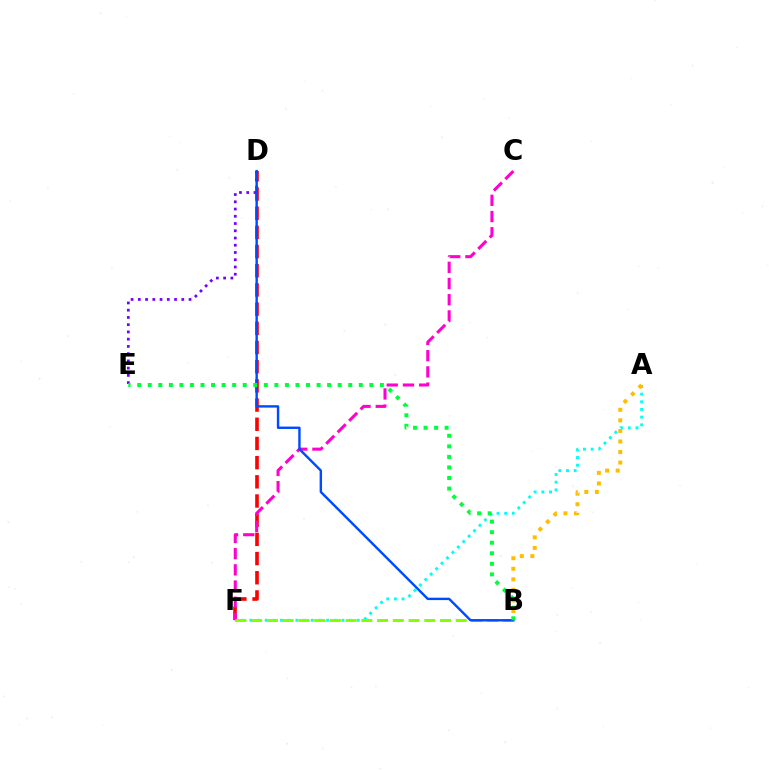{('A', 'F'): [{'color': '#00fff6', 'line_style': 'dotted', 'thickness': 2.08}], ('D', 'F'): [{'color': '#ff0000', 'line_style': 'dashed', 'thickness': 2.61}], ('C', 'F'): [{'color': '#ff00cf', 'line_style': 'dashed', 'thickness': 2.2}], ('D', 'E'): [{'color': '#7200ff', 'line_style': 'dotted', 'thickness': 1.97}], ('A', 'B'): [{'color': '#ffbd00', 'line_style': 'dotted', 'thickness': 2.87}], ('B', 'F'): [{'color': '#84ff00', 'line_style': 'dashed', 'thickness': 2.14}], ('B', 'D'): [{'color': '#004bff', 'line_style': 'solid', 'thickness': 1.74}], ('B', 'E'): [{'color': '#00ff39', 'line_style': 'dotted', 'thickness': 2.87}]}